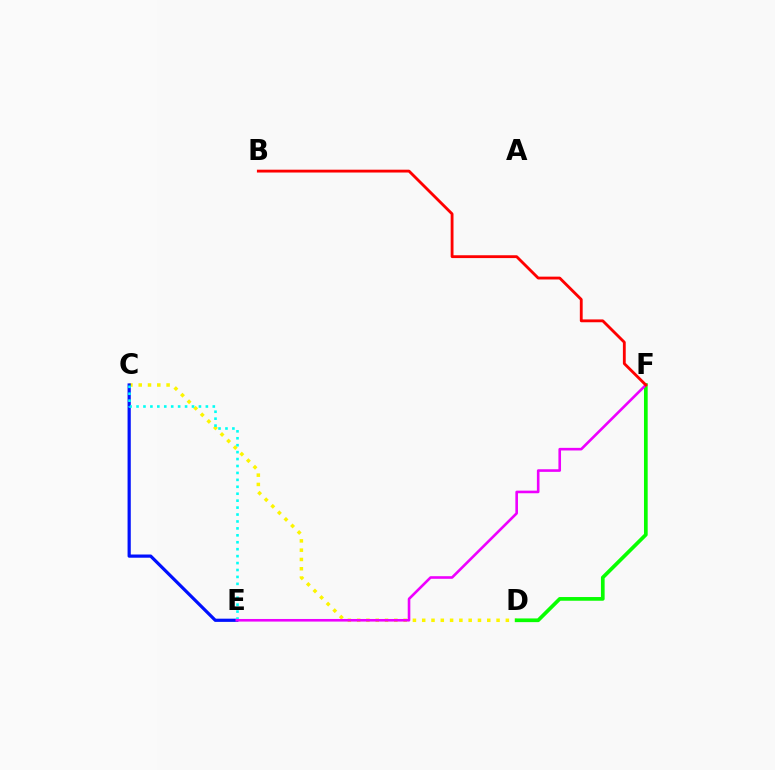{('C', 'D'): [{'color': '#fcf500', 'line_style': 'dotted', 'thickness': 2.53}], ('C', 'E'): [{'color': '#0010ff', 'line_style': 'solid', 'thickness': 2.31}, {'color': '#00fff6', 'line_style': 'dotted', 'thickness': 1.88}], ('D', 'F'): [{'color': '#08ff00', 'line_style': 'solid', 'thickness': 2.66}], ('E', 'F'): [{'color': '#ee00ff', 'line_style': 'solid', 'thickness': 1.88}], ('B', 'F'): [{'color': '#ff0000', 'line_style': 'solid', 'thickness': 2.04}]}